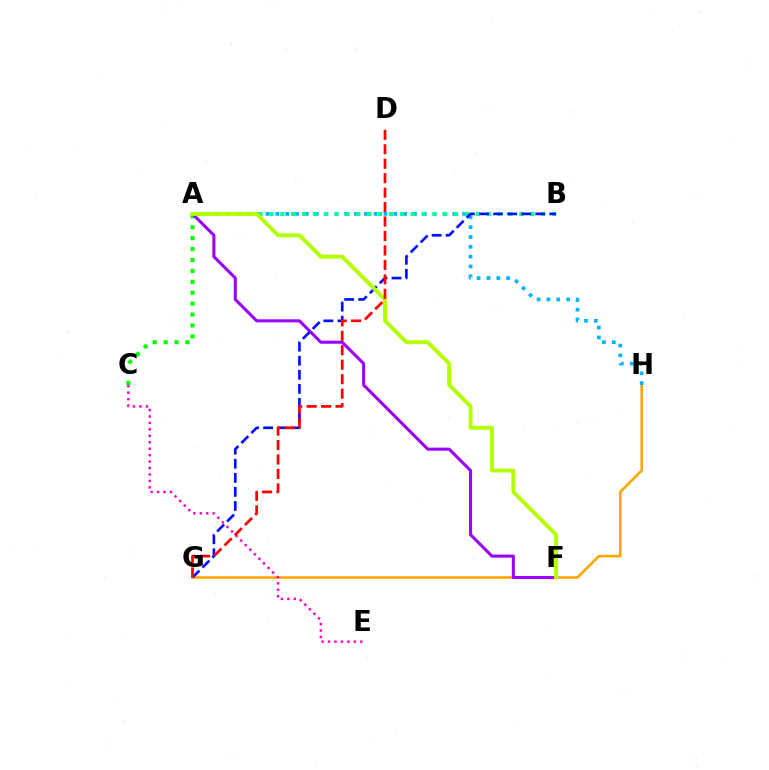{('A', 'C'): [{'color': '#08ff00', 'line_style': 'dotted', 'thickness': 2.96}], ('G', 'H'): [{'color': '#ffa500', 'line_style': 'solid', 'thickness': 1.87}], ('A', 'H'): [{'color': '#00b5ff', 'line_style': 'dotted', 'thickness': 2.67}], ('A', 'F'): [{'color': '#9b00ff', 'line_style': 'solid', 'thickness': 2.2}, {'color': '#b3ff00', 'line_style': 'solid', 'thickness': 2.82}], ('A', 'B'): [{'color': '#00ff9d', 'line_style': 'dotted', 'thickness': 2.95}], ('B', 'G'): [{'color': '#0010ff', 'line_style': 'dashed', 'thickness': 1.91}], ('C', 'E'): [{'color': '#ff00bd', 'line_style': 'dotted', 'thickness': 1.75}], ('D', 'G'): [{'color': '#ff0000', 'line_style': 'dashed', 'thickness': 1.96}]}